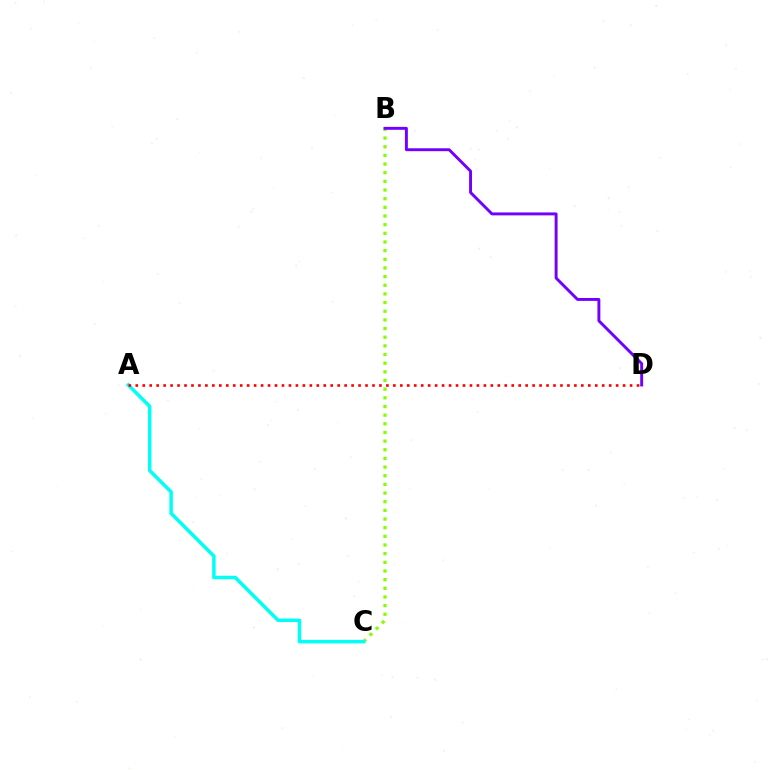{('B', 'C'): [{'color': '#84ff00', 'line_style': 'dotted', 'thickness': 2.35}], ('A', 'C'): [{'color': '#00fff6', 'line_style': 'solid', 'thickness': 2.51}], ('A', 'D'): [{'color': '#ff0000', 'line_style': 'dotted', 'thickness': 1.89}], ('B', 'D'): [{'color': '#7200ff', 'line_style': 'solid', 'thickness': 2.1}]}